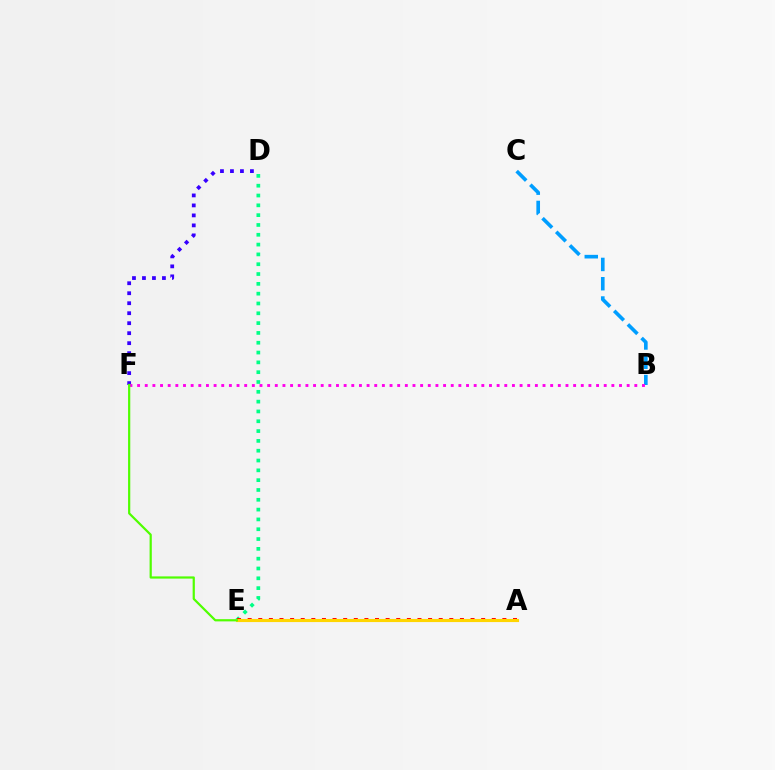{('D', 'F'): [{'color': '#3700ff', 'line_style': 'dotted', 'thickness': 2.71}], ('B', 'C'): [{'color': '#009eff', 'line_style': 'dashed', 'thickness': 2.62}], ('D', 'E'): [{'color': '#00ff86', 'line_style': 'dotted', 'thickness': 2.67}], ('A', 'E'): [{'color': '#ff0000', 'line_style': 'dotted', 'thickness': 2.88}, {'color': '#ffd500', 'line_style': 'solid', 'thickness': 2.25}], ('B', 'F'): [{'color': '#ff00ed', 'line_style': 'dotted', 'thickness': 2.08}], ('E', 'F'): [{'color': '#4fff00', 'line_style': 'solid', 'thickness': 1.59}]}